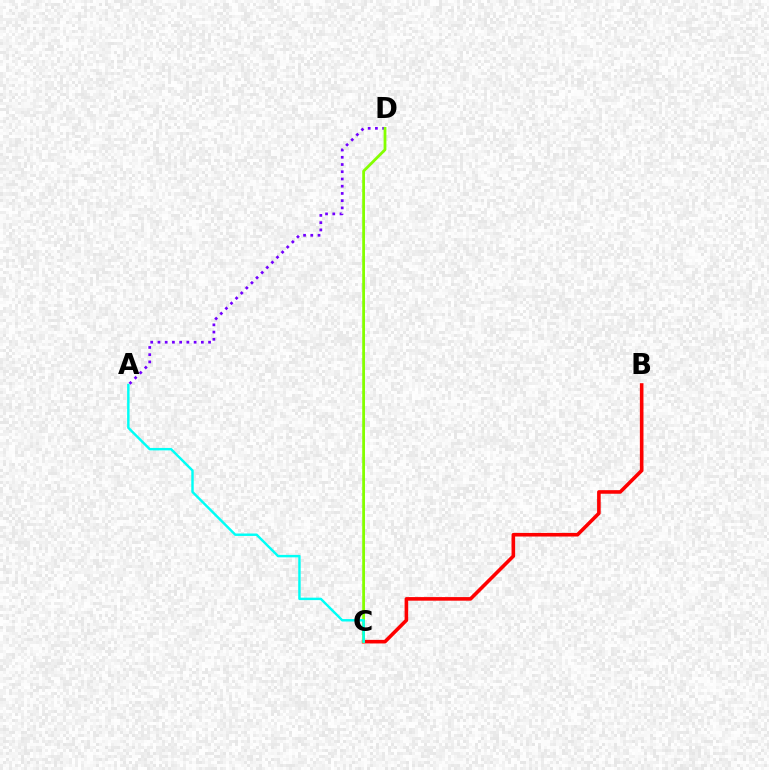{('A', 'D'): [{'color': '#7200ff', 'line_style': 'dotted', 'thickness': 1.96}], ('B', 'C'): [{'color': '#ff0000', 'line_style': 'solid', 'thickness': 2.59}], ('C', 'D'): [{'color': '#84ff00', 'line_style': 'solid', 'thickness': 2.01}], ('A', 'C'): [{'color': '#00fff6', 'line_style': 'solid', 'thickness': 1.76}]}